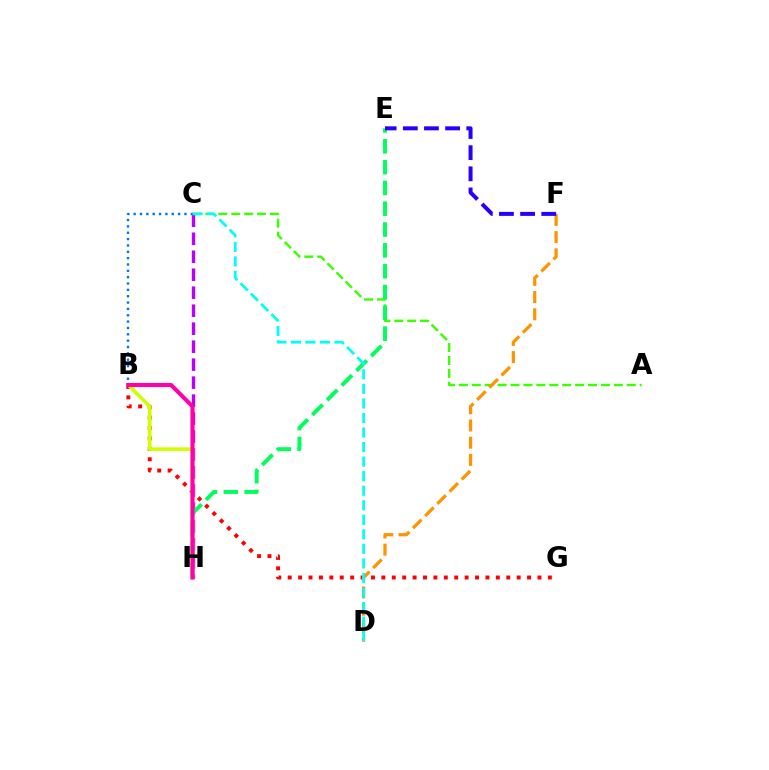{('A', 'C'): [{'color': '#3dff00', 'line_style': 'dashed', 'thickness': 1.75}], ('B', 'G'): [{'color': '#ff0000', 'line_style': 'dotted', 'thickness': 2.83}], ('B', 'C'): [{'color': '#0074ff', 'line_style': 'dotted', 'thickness': 1.72}], ('C', 'H'): [{'color': '#b900ff', 'line_style': 'dashed', 'thickness': 2.44}], ('D', 'F'): [{'color': '#ff9400', 'line_style': 'dashed', 'thickness': 2.34}], ('E', 'H'): [{'color': '#00ff5c', 'line_style': 'dashed', 'thickness': 2.83}], ('B', 'H'): [{'color': '#d1ff00', 'line_style': 'solid', 'thickness': 2.6}, {'color': '#ff00ac', 'line_style': 'solid', 'thickness': 2.94}], ('E', 'F'): [{'color': '#2500ff', 'line_style': 'dashed', 'thickness': 2.87}], ('C', 'D'): [{'color': '#00fff6', 'line_style': 'dashed', 'thickness': 1.98}]}